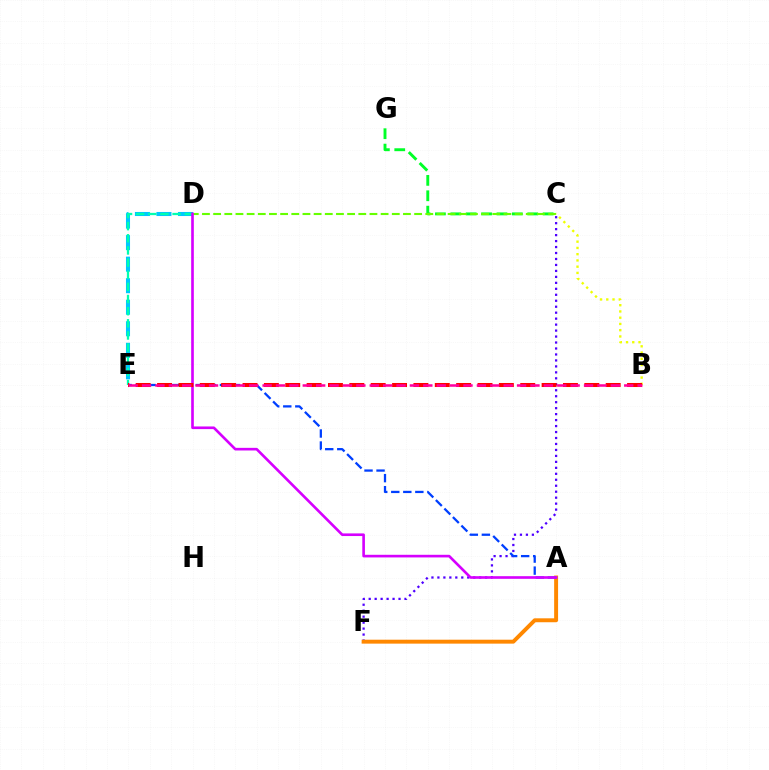{('C', 'F'): [{'color': '#4f00ff', 'line_style': 'dotted', 'thickness': 1.62}], ('C', 'G'): [{'color': '#00ff27', 'line_style': 'dashed', 'thickness': 2.09}], ('A', 'F'): [{'color': '#ff8800', 'line_style': 'solid', 'thickness': 2.83}], ('C', 'D'): [{'color': '#66ff00', 'line_style': 'dashed', 'thickness': 1.52}], ('D', 'E'): [{'color': '#00c7ff', 'line_style': 'dashed', 'thickness': 2.92}, {'color': '#00ffaf', 'line_style': 'dashed', 'thickness': 1.65}], ('A', 'E'): [{'color': '#003fff', 'line_style': 'dashed', 'thickness': 1.64}], ('B', 'C'): [{'color': '#eeff00', 'line_style': 'dotted', 'thickness': 1.7}], ('A', 'D'): [{'color': '#d600ff', 'line_style': 'solid', 'thickness': 1.9}], ('B', 'E'): [{'color': '#ff0000', 'line_style': 'dashed', 'thickness': 2.9}, {'color': '#ff00a0', 'line_style': 'dashed', 'thickness': 1.82}]}